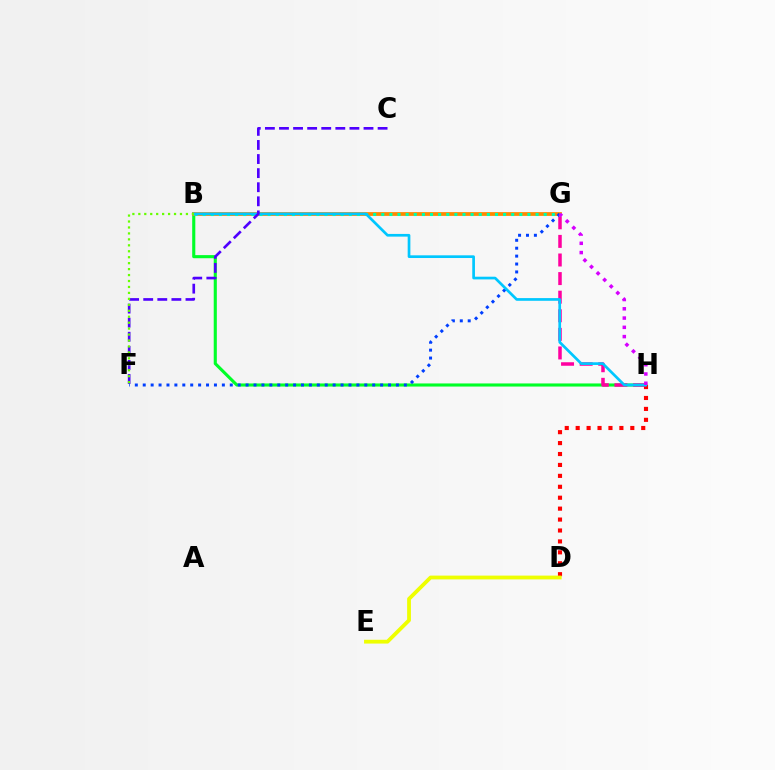{('B', 'H'): [{'color': '#00ff27', 'line_style': 'solid', 'thickness': 2.24}, {'color': '#00c7ff', 'line_style': 'solid', 'thickness': 1.94}], ('D', 'H'): [{'color': '#ff0000', 'line_style': 'dotted', 'thickness': 2.97}], ('G', 'H'): [{'color': '#ff00a0', 'line_style': 'dashed', 'thickness': 2.53}, {'color': '#d600ff', 'line_style': 'dotted', 'thickness': 2.52}], ('B', 'G'): [{'color': '#ff8800', 'line_style': 'solid', 'thickness': 2.71}, {'color': '#00ffaf', 'line_style': 'dotted', 'thickness': 2.21}], ('F', 'G'): [{'color': '#003fff', 'line_style': 'dotted', 'thickness': 2.15}], ('C', 'F'): [{'color': '#4f00ff', 'line_style': 'dashed', 'thickness': 1.91}], ('B', 'F'): [{'color': '#66ff00', 'line_style': 'dotted', 'thickness': 1.62}], ('D', 'E'): [{'color': '#eeff00', 'line_style': 'solid', 'thickness': 2.74}]}